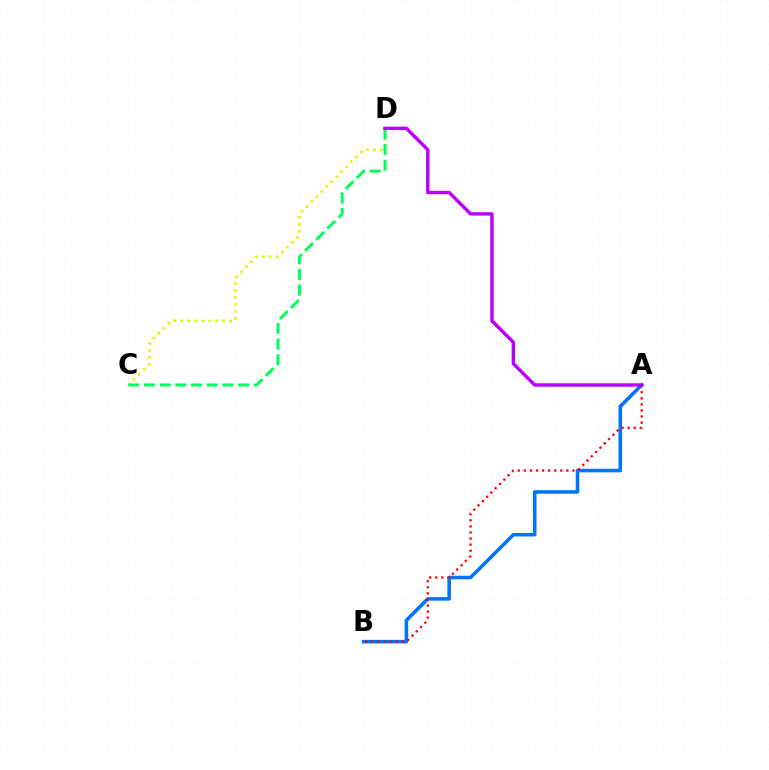{('A', 'B'): [{'color': '#0074ff', 'line_style': 'solid', 'thickness': 2.56}, {'color': '#ff0000', 'line_style': 'dotted', 'thickness': 1.65}], ('C', 'D'): [{'color': '#d1ff00', 'line_style': 'dotted', 'thickness': 1.9}, {'color': '#00ff5c', 'line_style': 'dashed', 'thickness': 2.13}], ('A', 'D'): [{'color': '#b900ff', 'line_style': 'solid', 'thickness': 2.45}]}